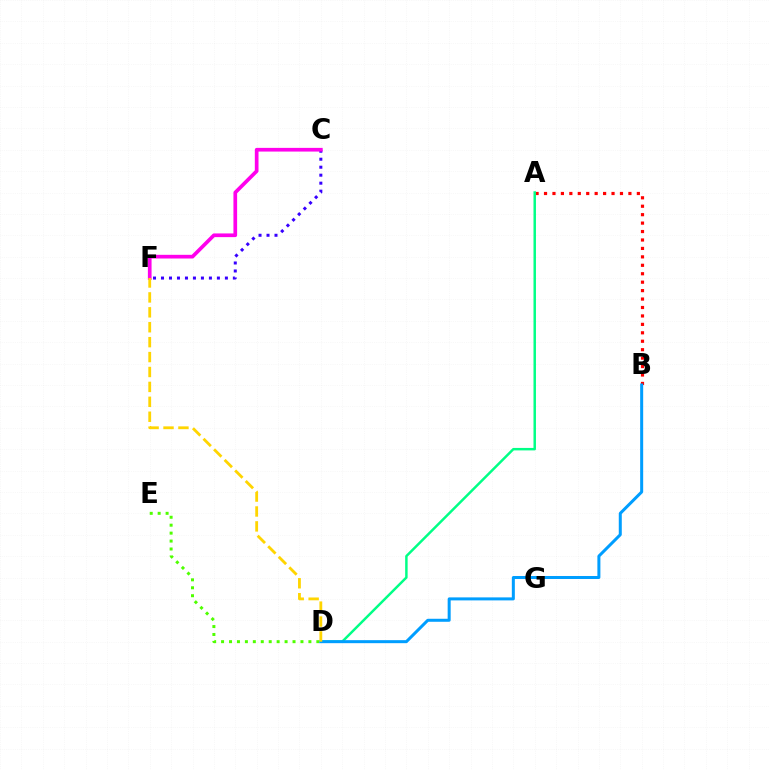{('A', 'B'): [{'color': '#ff0000', 'line_style': 'dotted', 'thickness': 2.29}], ('C', 'F'): [{'color': '#3700ff', 'line_style': 'dotted', 'thickness': 2.17}, {'color': '#ff00ed', 'line_style': 'solid', 'thickness': 2.66}], ('D', 'E'): [{'color': '#4fff00', 'line_style': 'dotted', 'thickness': 2.16}], ('A', 'D'): [{'color': '#00ff86', 'line_style': 'solid', 'thickness': 1.78}], ('B', 'D'): [{'color': '#009eff', 'line_style': 'solid', 'thickness': 2.17}], ('D', 'F'): [{'color': '#ffd500', 'line_style': 'dashed', 'thickness': 2.03}]}